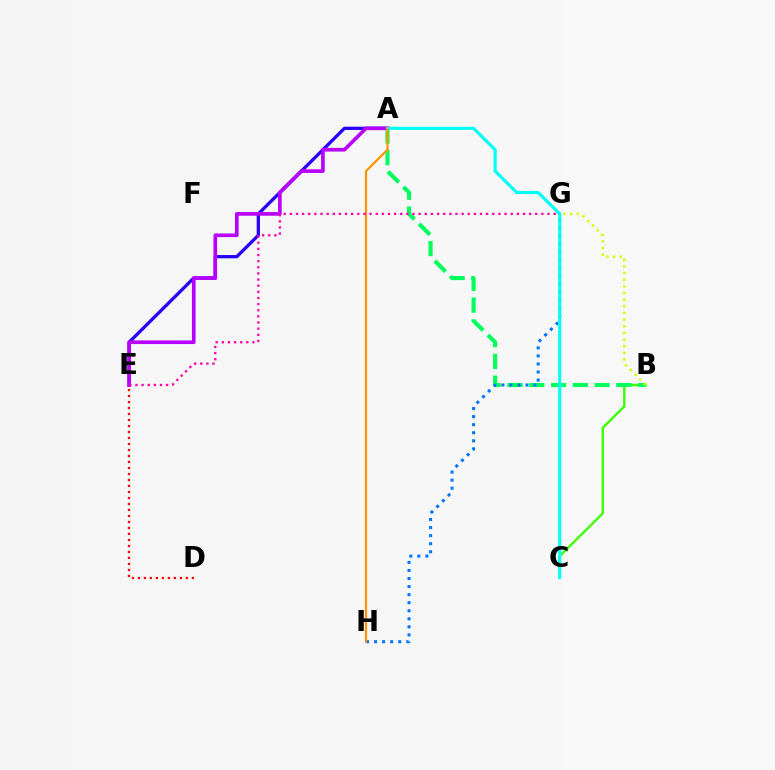{('B', 'C'): [{'color': '#3dff00', 'line_style': 'solid', 'thickness': 1.73}], ('D', 'E'): [{'color': '#ff0000', 'line_style': 'dotted', 'thickness': 1.63}], ('A', 'B'): [{'color': '#00ff5c', 'line_style': 'dashed', 'thickness': 2.96}], ('A', 'E'): [{'color': '#2500ff', 'line_style': 'solid', 'thickness': 2.35}, {'color': '#b900ff', 'line_style': 'solid', 'thickness': 2.63}], ('G', 'H'): [{'color': '#0074ff', 'line_style': 'dotted', 'thickness': 2.19}], ('A', 'C'): [{'color': '#00fff6', 'line_style': 'solid', 'thickness': 2.25}], ('B', 'G'): [{'color': '#d1ff00', 'line_style': 'dotted', 'thickness': 1.81}], ('A', 'H'): [{'color': '#ff9400', 'line_style': 'solid', 'thickness': 1.61}], ('E', 'G'): [{'color': '#ff00ac', 'line_style': 'dotted', 'thickness': 1.67}]}